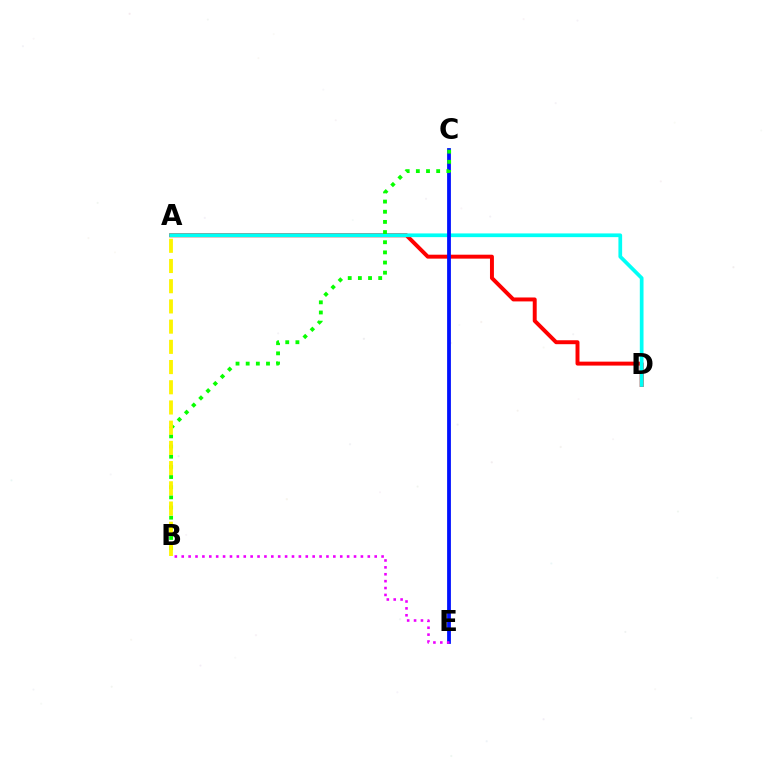{('A', 'D'): [{'color': '#ff0000', 'line_style': 'solid', 'thickness': 2.84}, {'color': '#00fff6', 'line_style': 'solid', 'thickness': 2.67}], ('C', 'E'): [{'color': '#0010ff', 'line_style': 'solid', 'thickness': 2.73}], ('B', 'E'): [{'color': '#ee00ff', 'line_style': 'dotted', 'thickness': 1.87}], ('B', 'C'): [{'color': '#08ff00', 'line_style': 'dotted', 'thickness': 2.76}], ('A', 'B'): [{'color': '#fcf500', 'line_style': 'dashed', 'thickness': 2.75}]}